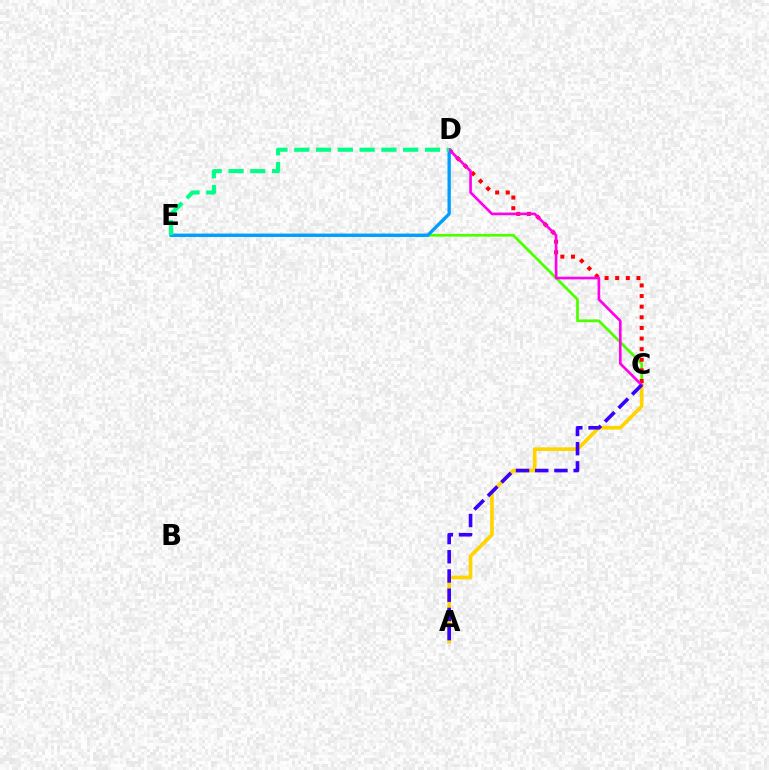{('C', 'E'): [{'color': '#4fff00', 'line_style': 'solid', 'thickness': 1.98}], ('C', 'D'): [{'color': '#ff0000', 'line_style': 'dotted', 'thickness': 2.89}, {'color': '#ff00ed', 'line_style': 'solid', 'thickness': 1.91}], ('A', 'C'): [{'color': '#ffd500', 'line_style': 'solid', 'thickness': 2.64}, {'color': '#3700ff', 'line_style': 'dashed', 'thickness': 2.61}], ('D', 'E'): [{'color': '#009eff', 'line_style': 'solid', 'thickness': 2.4}, {'color': '#00ff86', 'line_style': 'dashed', 'thickness': 2.96}]}